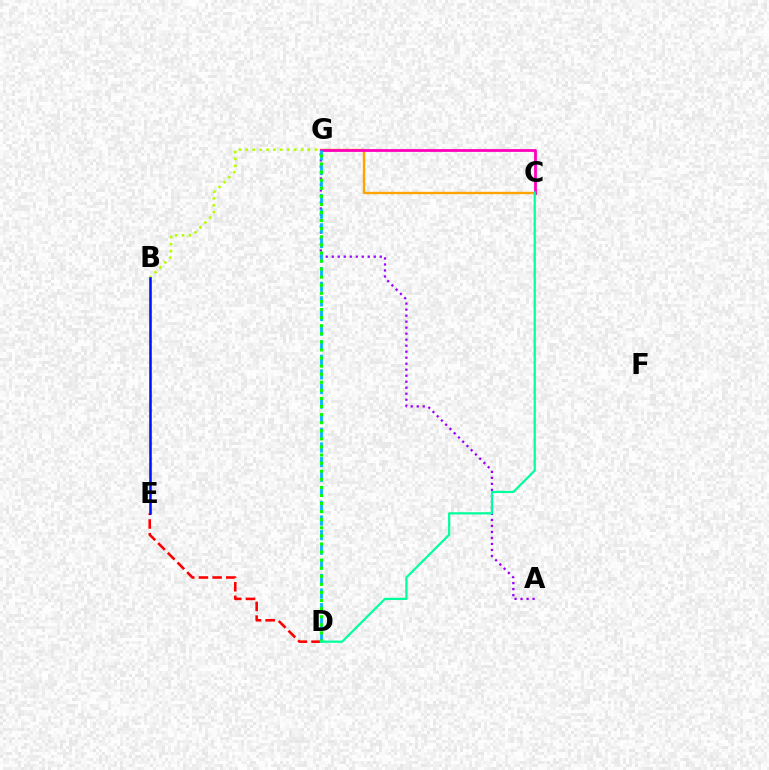{('A', 'G'): [{'color': '#9b00ff', 'line_style': 'dotted', 'thickness': 1.63}], ('D', 'E'): [{'color': '#ff0000', 'line_style': 'dashed', 'thickness': 1.86}], ('C', 'G'): [{'color': '#ffa500', 'line_style': 'solid', 'thickness': 1.73}, {'color': '#ff00bd', 'line_style': 'solid', 'thickness': 2.01}], ('D', 'G'): [{'color': '#00b5ff', 'line_style': 'dashed', 'thickness': 1.98}, {'color': '#08ff00', 'line_style': 'dotted', 'thickness': 2.2}], ('B', 'G'): [{'color': '#b3ff00', 'line_style': 'dotted', 'thickness': 1.88}], ('C', 'D'): [{'color': '#00ff9d', 'line_style': 'solid', 'thickness': 1.6}], ('B', 'E'): [{'color': '#0010ff', 'line_style': 'solid', 'thickness': 1.83}]}